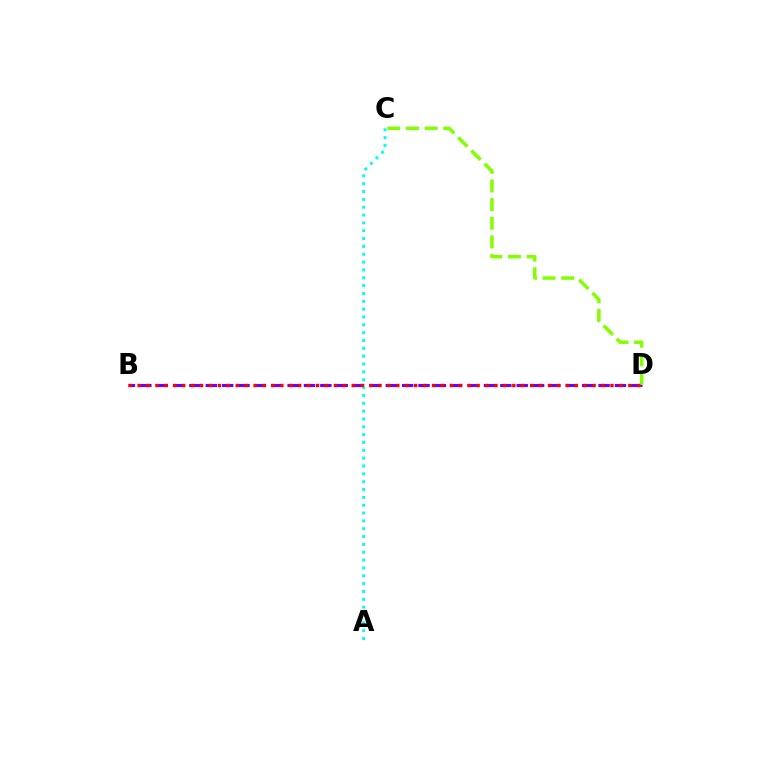{('B', 'D'): [{'color': '#7200ff', 'line_style': 'dashed', 'thickness': 2.22}, {'color': '#ff0000', 'line_style': 'dotted', 'thickness': 2.42}], ('A', 'C'): [{'color': '#00fff6', 'line_style': 'dotted', 'thickness': 2.13}], ('C', 'D'): [{'color': '#84ff00', 'line_style': 'dashed', 'thickness': 2.54}]}